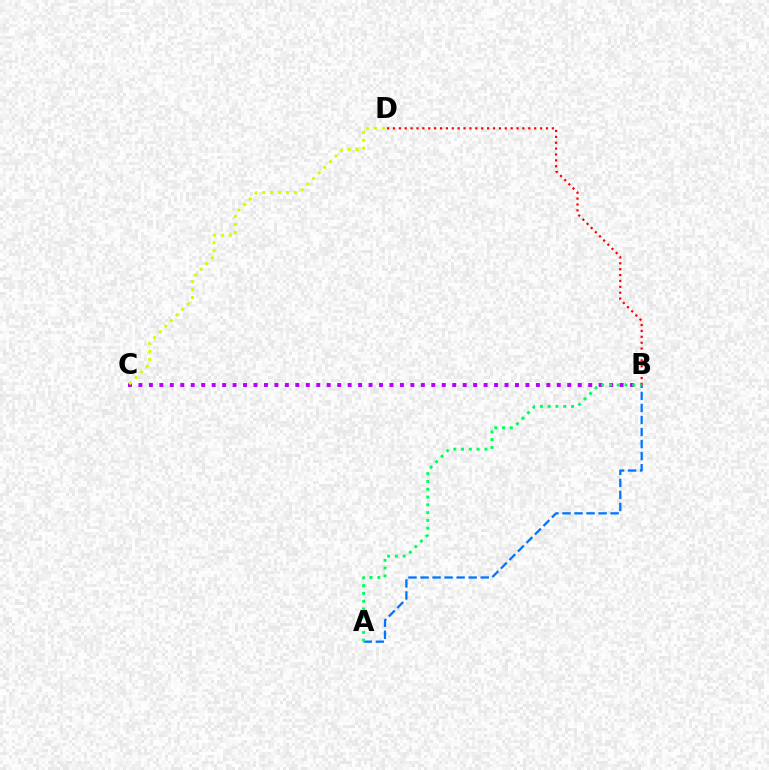{('B', 'C'): [{'color': '#b900ff', 'line_style': 'dotted', 'thickness': 2.84}], ('C', 'D'): [{'color': '#d1ff00', 'line_style': 'dotted', 'thickness': 2.16}], ('B', 'D'): [{'color': '#ff0000', 'line_style': 'dotted', 'thickness': 1.6}], ('A', 'B'): [{'color': '#0074ff', 'line_style': 'dashed', 'thickness': 1.64}, {'color': '#00ff5c', 'line_style': 'dotted', 'thickness': 2.12}]}